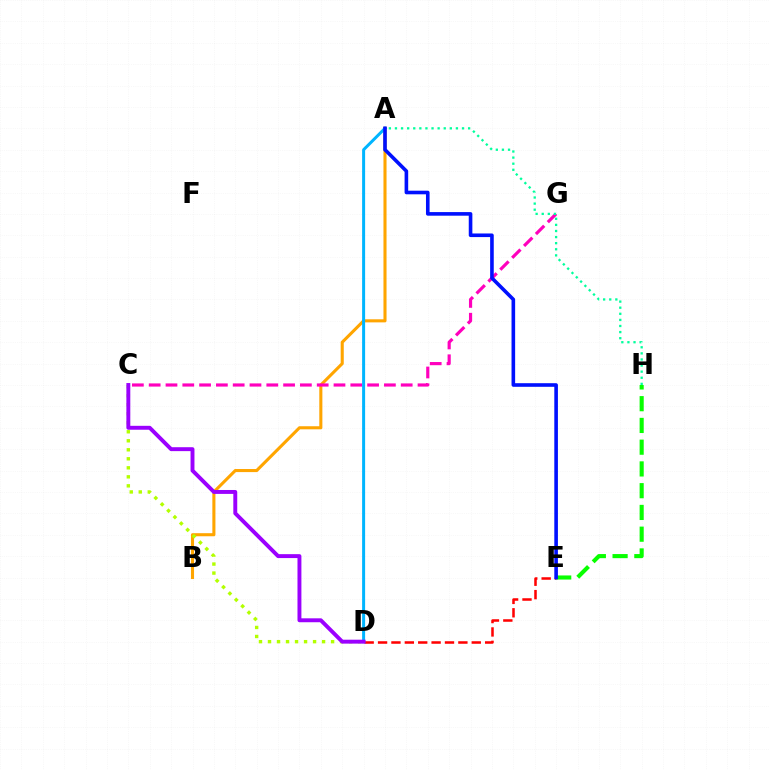{('D', 'E'): [{'color': '#ff0000', 'line_style': 'dashed', 'thickness': 1.82}], ('A', 'B'): [{'color': '#ffa500', 'line_style': 'solid', 'thickness': 2.22}], ('E', 'H'): [{'color': '#08ff00', 'line_style': 'dashed', 'thickness': 2.95}], ('C', 'G'): [{'color': '#ff00bd', 'line_style': 'dashed', 'thickness': 2.28}], ('A', 'D'): [{'color': '#00b5ff', 'line_style': 'solid', 'thickness': 2.16}], ('A', 'H'): [{'color': '#00ff9d', 'line_style': 'dotted', 'thickness': 1.66}], ('C', 'D'): [{'color': '#b3ff00', 'line_style': 'dotted', 'thickness': 2.45}, {'color': '#9b00ff', 'line_style': 'solid', 'thickness': 2.82}], ('A', 'E'): [{'color': '#0010ff', 'line_style': 'solid', 'thickness': 2.6}]}